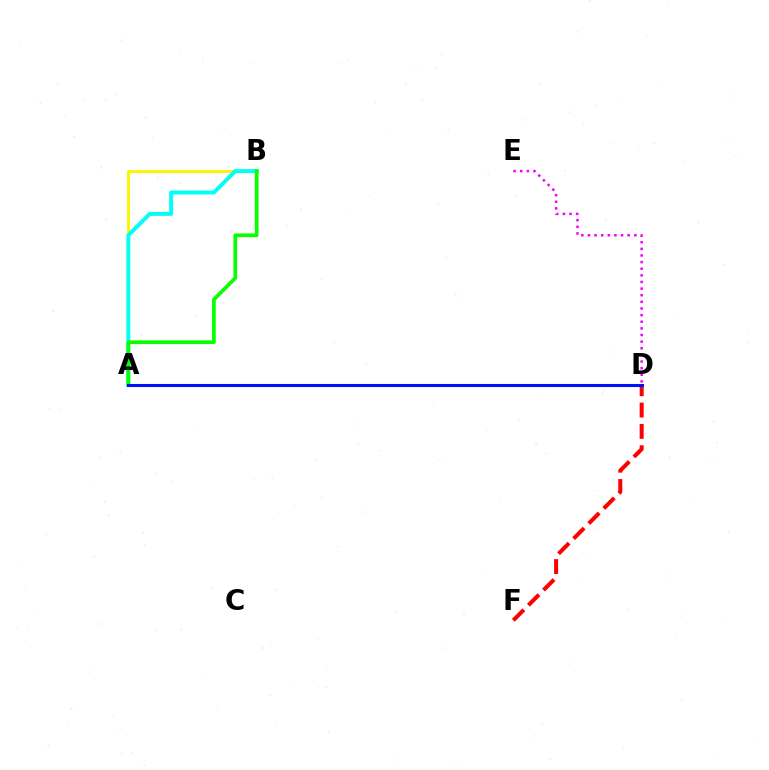{('A', 'B'): [{'color': '#fcf500', 'line_style': 'solid', 'thickness': 2.09}, {'color': '#00fff6', 'line_style': 'solid', 'thickness': 2.84}, {'color': '#08ff00', 'line_style': 'solid', 'thickness': 2.67}], ('D', 'F'): [{'color': '#ff0000', 'line_style': 'dashed', 'thickness': 2.9}], ('A', 'D'): [{'color': '#0010ff', 'line_style': 'solid', 'thickness': 2.2}], ('D', 'E'): [{'color': '#ee00ff', 'line_style': 'dotted', 'thickness': 1.8}]}